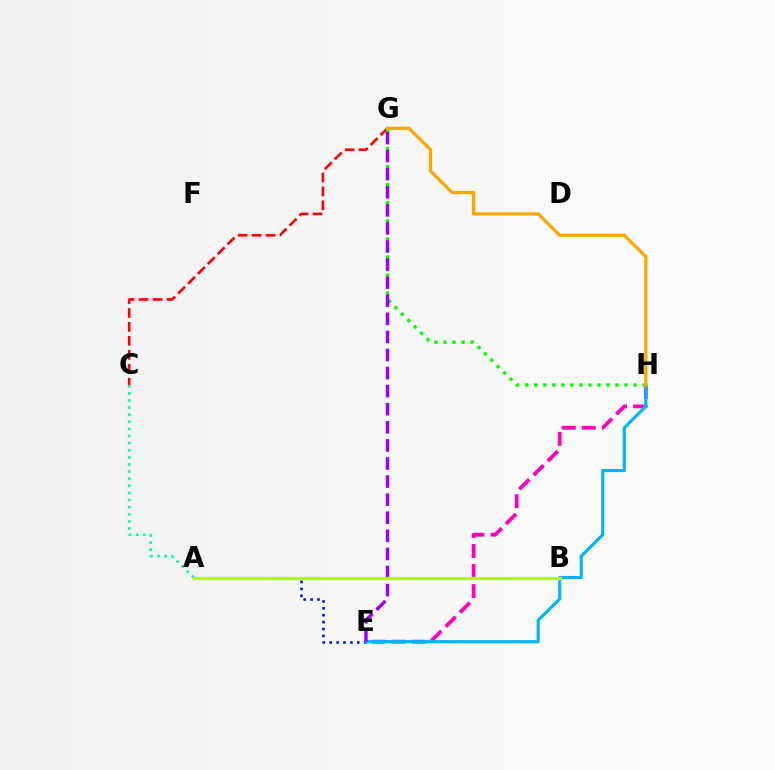{('C', 'G'): [{'color': '#ff0000', 'line_style': 'dashed', 'thickness': 1.89}], ('A', 'E'): [{'color': '#0010ff', 'line_style': 'dotted', 'thickness': 1.87}], ('E', 'H'): [{'color': '#ff00bd', 'line_style': 'dashed', 'thickness': 2.73}, {'color': '#00b5ff', 'line_style': 'solid', 'thickness': 2.26}], ('A', 'C'): [{'color': '#00ff9d', 'line_style': 'dotted', 'thickness': 1.93}], ('G', 'H'): [{'color': '#08ff00', 'line_style': 'dotted', 'thickness': 2.45}, {'color': '#ffa500', 'line_style': 'solid', 'thickness': 2.33}], ('E', 'G'): [{'color': '#9b00ff', 'line_style': 'dashed', 'thickness': 2.46}], ('A', 'B'): [{'color': '#b3ff00', 'line_style': 'solid', 'thickness': 2.37}]}